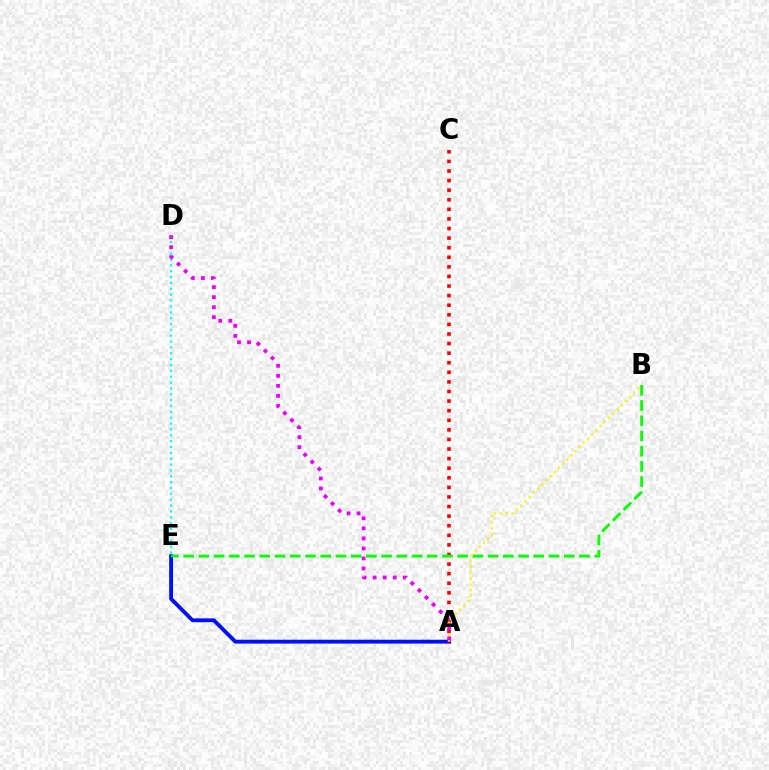{('A', 'E'): [{'color': '#0010ff', 'line_style': 'solid', 'thickness': 2.78}], ('A', 'C'): [{'color': '#ff0000', 'line_style': 'dotted', 'thickness': 2.61}], ('B', 'E'): [{'color': '#08ff00', 'line_style': 'dashed', 'thickness': 2.07}], ('D', 'E'): [{'color': '#00fff6', 'line_style': 'dotted', 'thickness': 1.59}], ('A', 'B'): [{'color': '#fcf500', 'line_style': 'dotted', 'thickness': 1.61}], ('A', 'D'): [{'color': '#ee00ff', 'line_style': 'dotted', 'thickness': 2.72}]}